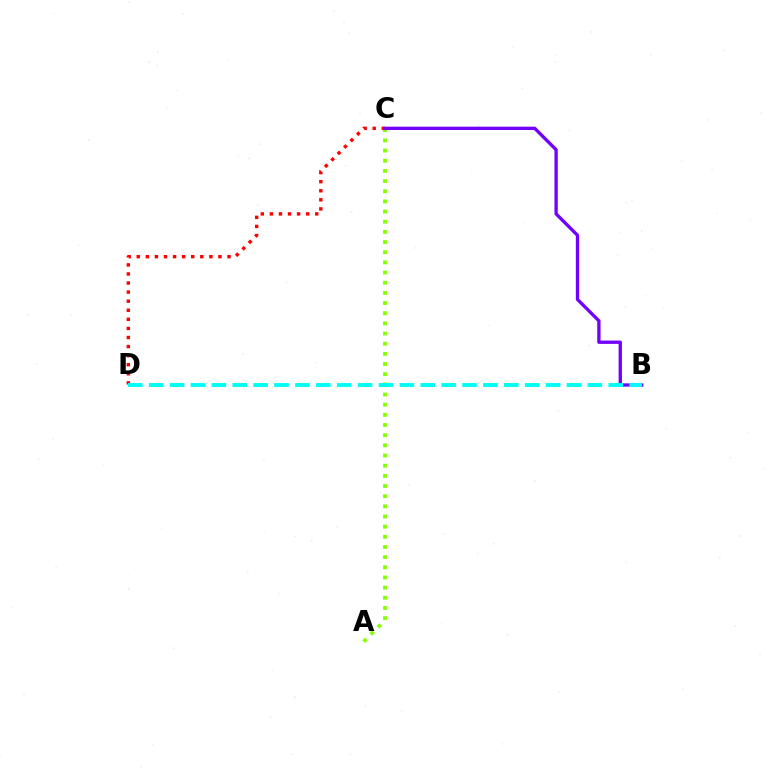{('A', 'C'): [{'color': '#84ff00', 'line_style': 'dotted', 'thickness': 2.76}], ('C', 'D'): [{'color': '#ff0000', 'line_style': 'dotted', 'thickness': 2.47}], ('B', 'C'): [{'color': '#7200ff', 'line_style': 'solid', 'thickness': 2.39}], ('B', 'D'): [{'color': '#00fff6', 'line_style': 'dashed', 'thickness': 2.84}]}